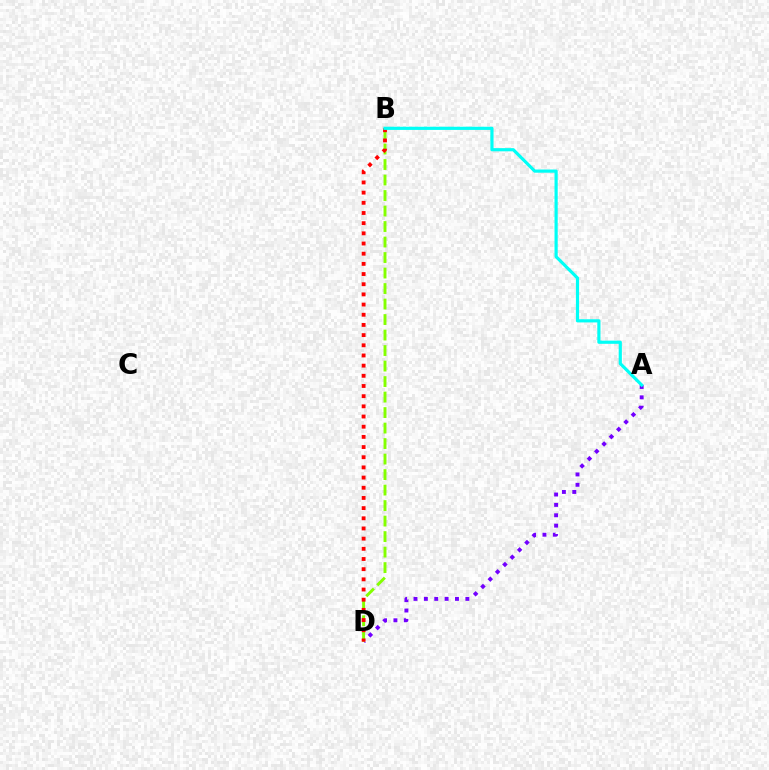{('A', 'D'): [{'color': '#7200ff', 'line_style': 'dotted', 'thickness': 2.82}], ('B', 'D'): [{'color': '#84ff00', 'line_style': 'dashed', 'thickness': 2.11}, {'color': '#ff0000', 'line_style': 'dotted', 'thickness': 2.77}], ('A', 'B'): [{'color': '#00fff6', 'line_style': 'solid', 'thickness': 2.29}]}